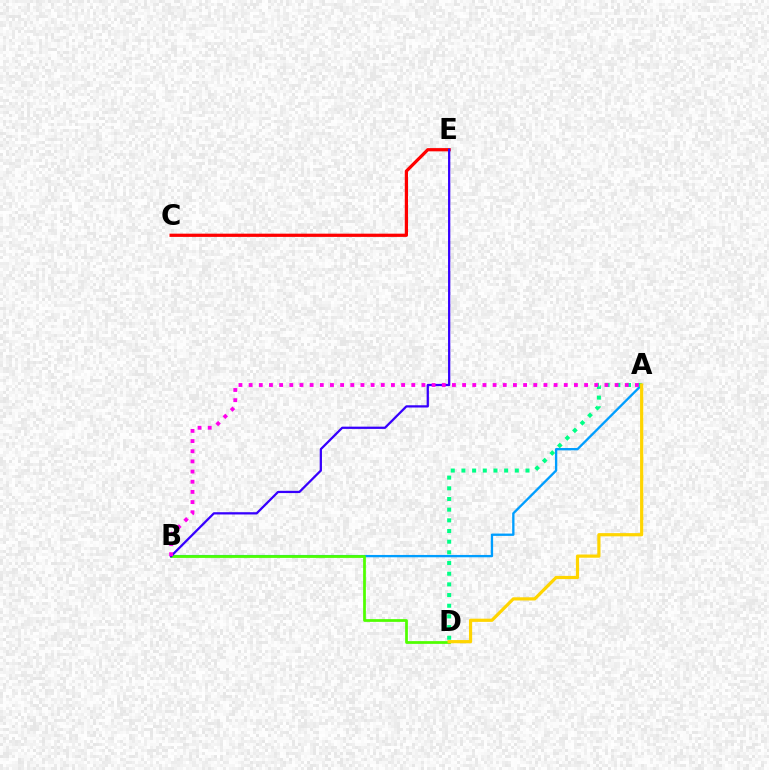{('A', 'B'): [{'color': '#009eff', 'line_style': 'solid', 'thickness': 1.68}, {'color': '#ff00ed', 'line_style': 'dotted', 'thickness': 2.76}], ('A', 'D'): [{'color': '#00ff86', 'line_style': 'dotted', 'thickness': 2.9}, {'color': '#ffd500', 'line_style': 'solid', 'thickness': 2.3}], ('B', 'D'): [{'color': '#4fff00', 'line_style': 'solid', 'thickness': 1.97}], ('C', 'E'): [{'color': '#ff0000', 'line_style': 'solid', 'thickness': 2.32}], ('B', 'E'): [{'color': '#3700ff', 'line_style': 'solid', 'thickness': 1.63}]}